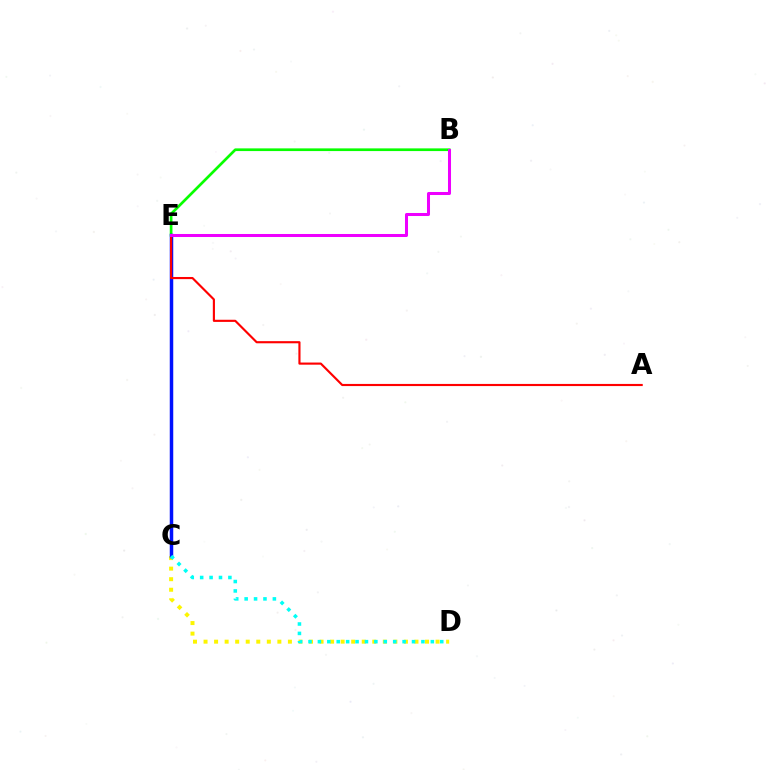{('C', 'D'): [{'color': '#fcf500', 'line_style': 'dotted', 'thickness': 2.87}, {'color': '#00fff6', 'line_style': 'dotted', 'thickness': 2.56}], ('B', 'E'): [{'color': '#08ff00', 'line_style': 'solid', 'thickness': 1.94}, {'color': '#ee00ff', 'line_style': 'solid', 'thickness': 2.18}], ('C', 'E'): [{'color': '#0010ff', 'line_style': 'solid', 'thickness': 2.51}], ('A', 'E'): [{'color': '#ff0000', 'line_style': 'solid', 'thickness': 1.54}]}